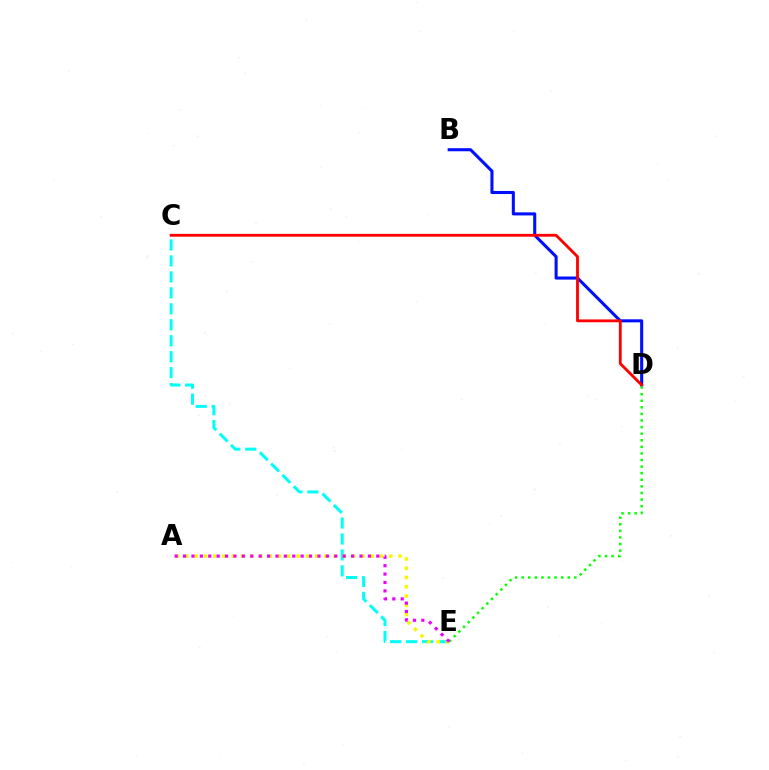{('B', 'D'): [{'color': '#0010ff', 'line_style': 'solid', 'thickness': 2.21}], ('C', 'E'): [{'color': '#00fff6', 'line_style': 'dashed', 'thickness': 2.17}], ('A', 'E'): [{'color': '#fcf500', 'line_style': 'dotted', 'thickness': 2.52}, {'color': '#ee00ff', 'line_style': 'dotted', 'thickness': 2.28}], ('C', 'D'): [{'color': '#ff0000', 'line_style': 'solid', 'thickness': 2.04}], ('D', 'E'): [{'color': '#08ff00', 'line_style': 'dotted', 'thickness': 1.79}]}